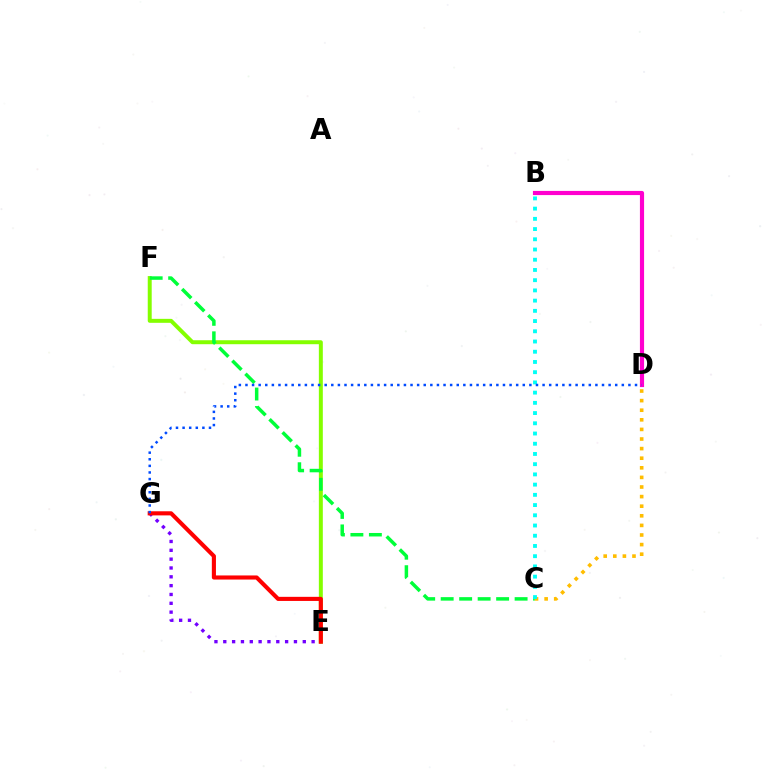{('E', 'F'): [{'color': '#84ff00', 'line_style': 'solid', 'thickness': 2.85}], ('C', 'D'): [{'color': '#ffbd00', 'line_style': 'dotted', 'thickness': 2.61}], ('B', 'D'): [{'color': '#ff00cf', 'line_style': 'solid', 'thickness': 2.99}], ('E', 'G'): [{'color': '#7200ff', 'line_style': 'dotted', 'thickness': 2.4}, {'color': '#ff0000', 'line_style': 'solid', 'thickness': 2.96}], ('C', 'F'): [{'color': '#00ff39', 'line_style': 'dashed', 'thickness': 2.51}], ('B', 'C'): [{'color': '#00fff6', 'line_style': 'dotted', 'thickness': 2.78}], ('D', 'G'): [{'color': '#004bff', 'line_style': 'dotted', 'thickness': 1.79}]}